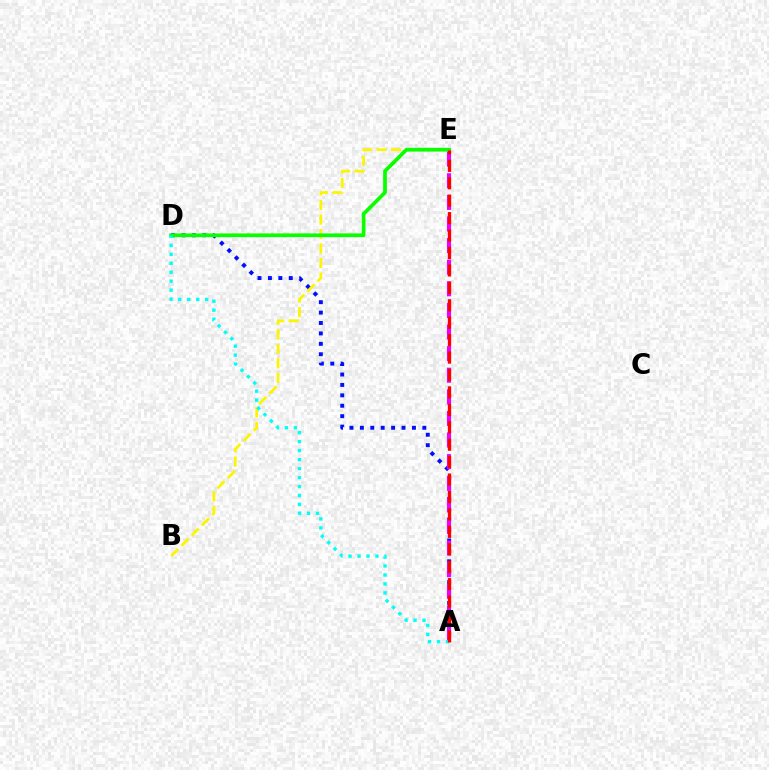{('A', 'D'): [{'color': '#0010ff', 'line_style': 'dotted', 'thickness': 2.83}, {'color': '#00fff6', 'line_style': 'dotted', 'thickness': 2.44}], ('A', 'E'): [{'color': '#ee00ff', 'line_style': 'dashed', 'thickness': 2.93}, {'color': '#ff0000', 'line_style': 'dashed', 'thickness': 2.37}], ('B', 'E'): [{'color': '#fcf500', 'line_style': 'dashed', 'thickness': 1.97}], ('D', 'E'): [{'color': '#08ff00', 'line_style': 'solid', 'thickness': 2.67}]}